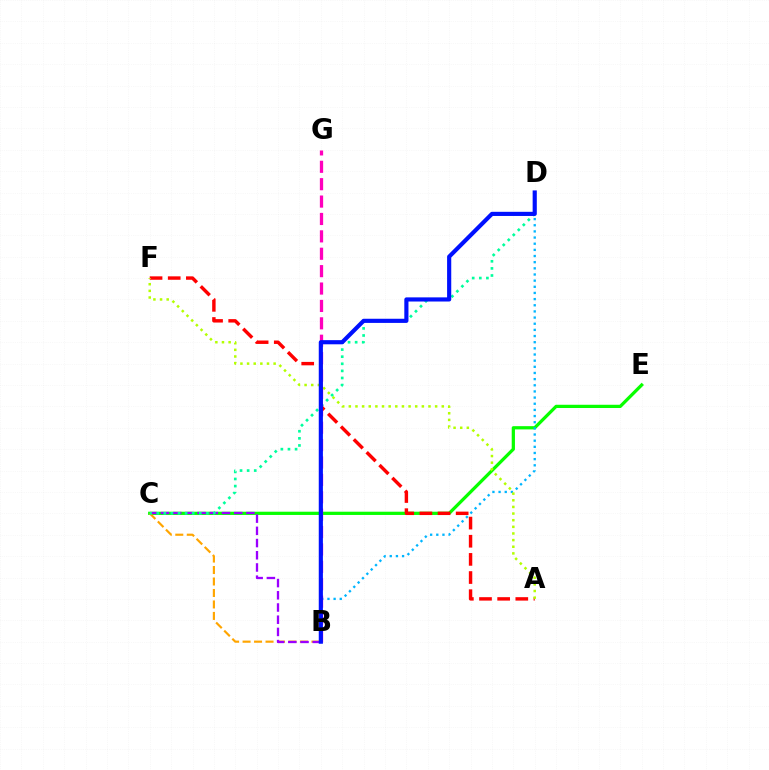{('C', 'E'): [{'color': '#08ff00', 'line_style': 'solid', 'thickness': 2.33}], ('B', 'D'): [{'color': '#00b5ff', 'line_style': 'dotted', 'thickness': 1.67}, {'color': '#0010ff', 'line_style': 'solid', 'thickness': 2.99}], ('B', 'C'): [{'color': '#ffa500', 'line_style': 'dashed', 'thickness': 1.56}, {'color': '#9b00ff', 'line_style': 'dashed', 'thickness': 1.66}], ('C', 'D'): [{'color': '#00ff9d', 'line_style': 'dotted', 'thickness': 1.93}], ('B', 'G'): [{'color': '#ff00bd', 'line_style': 'dashed', 'thickness': 2.36}], ('A', 'F'): [{'color': '#ff0000', 'line_style': 'dashed', 'thickness': 2.47}, {'color': '#b3ff00', 'line_style': 'dotted', 'thickness': 1.8}]}